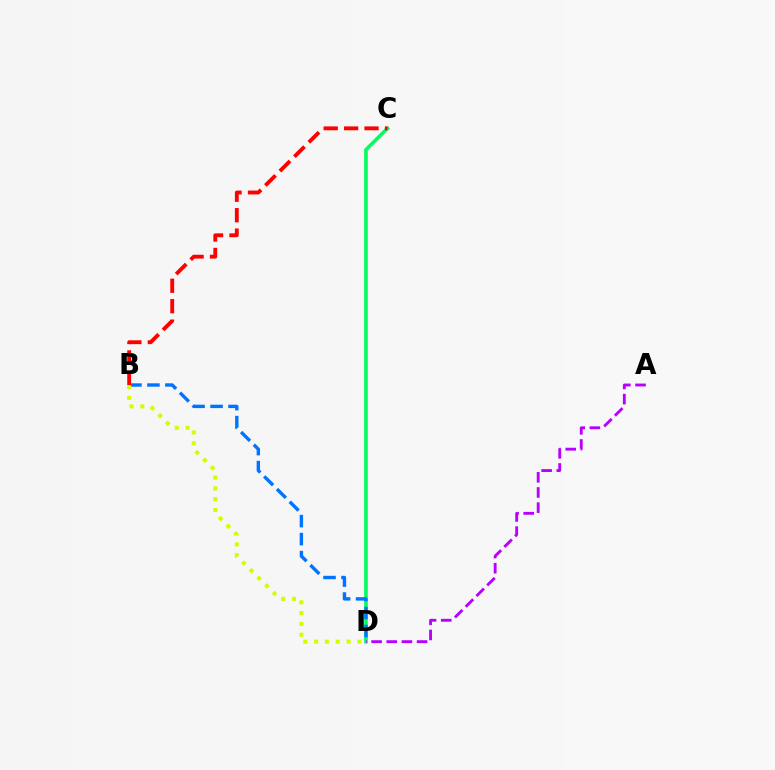{('C', 'D'): [{'color': '#00ff5c', 'line_style': 'solid', 'thickness': 2.61}], ('A', 'D'): [{'color': '#b900ff', 'line_style': 'dashed', 'thickness': 2.06}], ('B', 'D'): [{'color': '#0074ff', 'line_style': 'dashed', 'thickness': 2.44}, {'color': '#d1ff00', 'line_style': 'dotted', 'thickness': 2.94}], ('B', 'C'): [{'color': '#ff0000', 'line_style': 'dashed', 'thickness': 2.78}]}